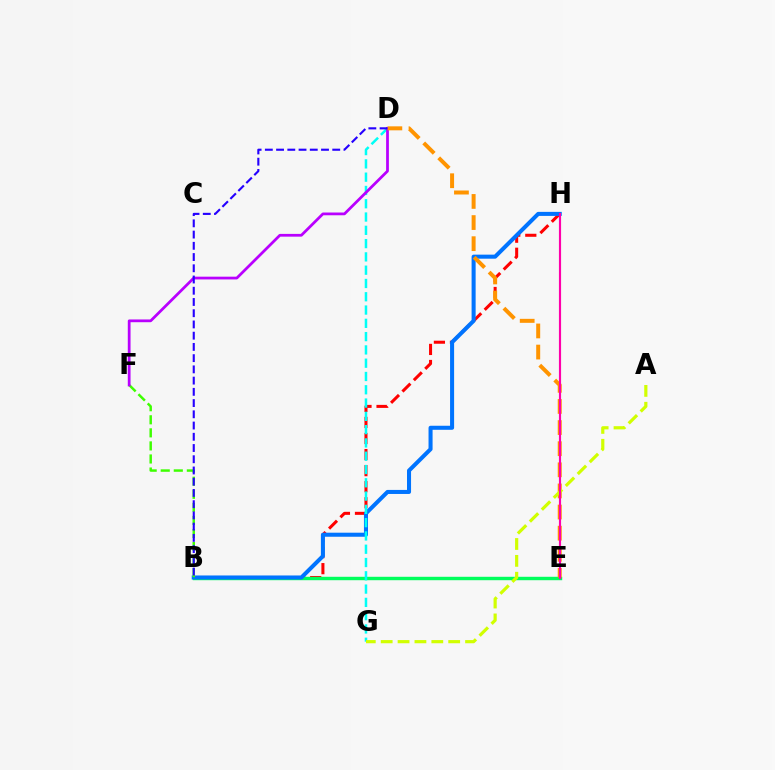{('B', 'H'): [{'color': '#ff0000', 'line_style': 'dashed', 'thickness': 2.18}, {'color': '#0074ff', 'line_style': 'solid', 'thickness': 2.91}], ('B', 'E'): [{'color': '#00ff5c', 'line_style': 'solid', 'thickness': 2.46}], ('D', 'G'): [{'color': '#00fff6', 'line_style': 'dashed', 'thickness': 1.81}], ('B', 'F'): [{'color': '#3dff00', 'line_style': 'dashed', 'thickness': 1.77}], ('D', 'F'): [{'color': '#b900ff', 'line_style': 'solid', 'thickness': 1.99}], ('D', 'E'): [{'color': '#ff9400', 'line_style': 'dashed', 'thickness': 2.87}], ('A', 'G'): [{'color': '#d1ff00', 'line_style': 'dashed', 'thickness': 2.29}], ('E', 'H'): [{'color': '#ff00ac', 'line_style': 'solid', 'thickness': 1.55}], ('B', 'D'): [{'color': '#2500ff', 'line_style': 'dashed', 'thickness': 1.53}]}